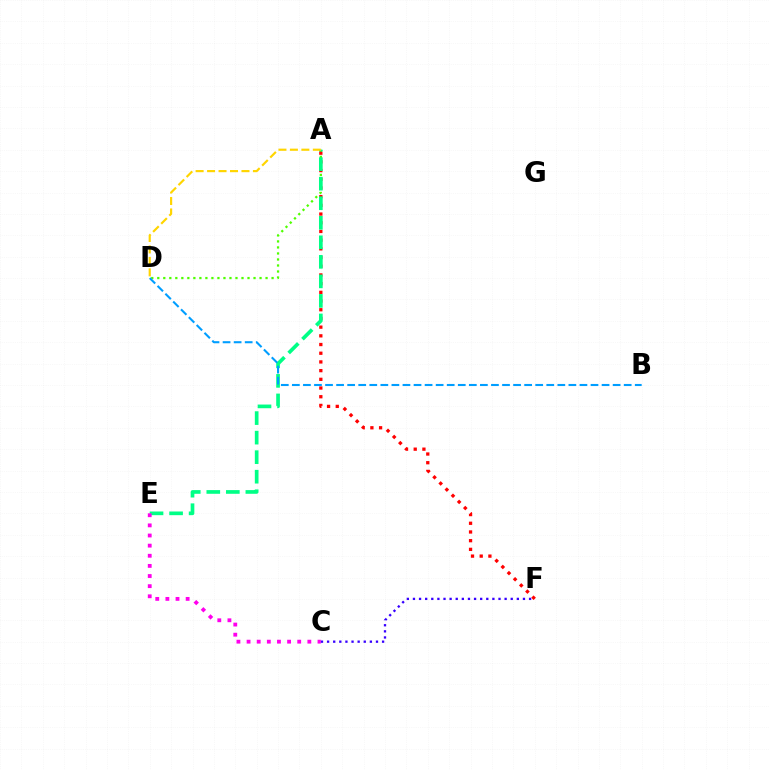{('A', 'D'): [{'color': '#4fff00', 'line_style': 'dotted', 'thickness': 1.63}, {'color': '#ffd500', 'line_style': 'dashed', 'thickness': 1.56}], ('A', 'F'): [{'color': '#ff0000', 'line_style': 'dotted', 'thickness': 2.36}], ('A', 'E'): [{'color': '#00ff86', 'line_style': 'dashed', 'thickness': 2.65}], ('C', 'E'): [{'color': '#ff00ed', 'line_style': 'dotted', 'thickness': 2.75}], ('B', 'D'): [{'color': '#009eff', 'line_style': 'dashed', 'thickness': 1.5}], ('C', 'F'): [{'color': '#3700ff', 'line_style': 'dotted', 'thickness': 1.66}]}